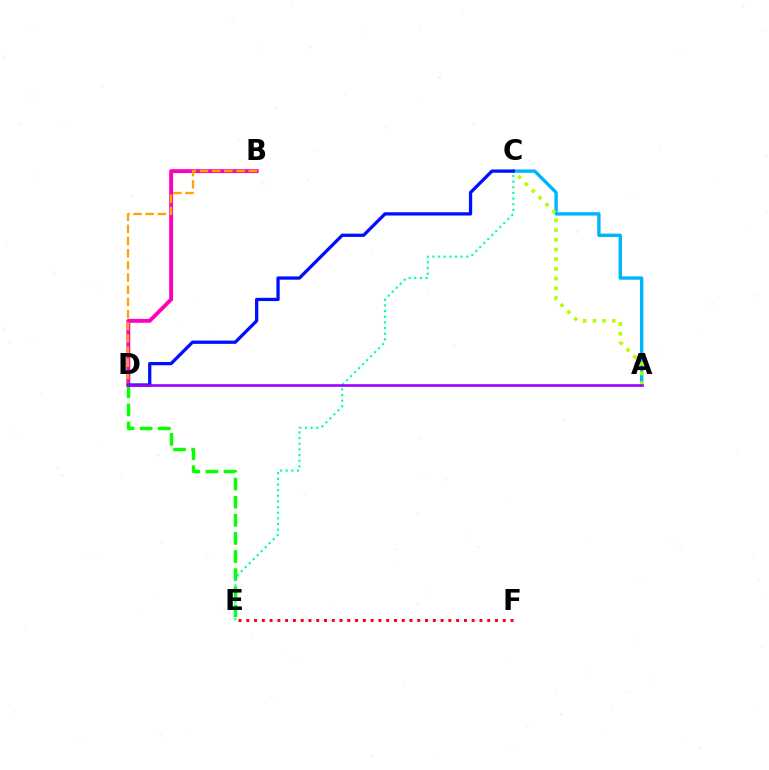{('A', 'C'): [{'color': '#00b5ff', 'line_style': 'solid', 'thickness': 2.42}, {'color': '#b3ff00', 'line_style': 'dotted', 'thickness': 2.64}], ('E', 'F'): [{'color': '#ff0000', 'line_style': 'dotted', 'thickness': 2.11}], ('B', 'D'): [{'color': '#ff00bd', 'line_style': 'solid', 'thickness': 2.79}, {'color': '#ffa500', 'line_style': 'dashed', 'thickness': 1.65}], ('D', 'E'): [{'color': '#08ff00', 'line_style': 'dashed', 'thickness': 2.46}], ('C', 'E'): [{'color': '#00ff9d', 'line_style': 'dotted', 'thickness': 1.53}], ('C', 'D'): [{'color': '#0010ff', 'line_style': 'solid', 'thickness': 2.36}], ('A', 'D'): [{'color': '#9b00ff', 'line_style': 'solid', 'thickness': 1.9}]}